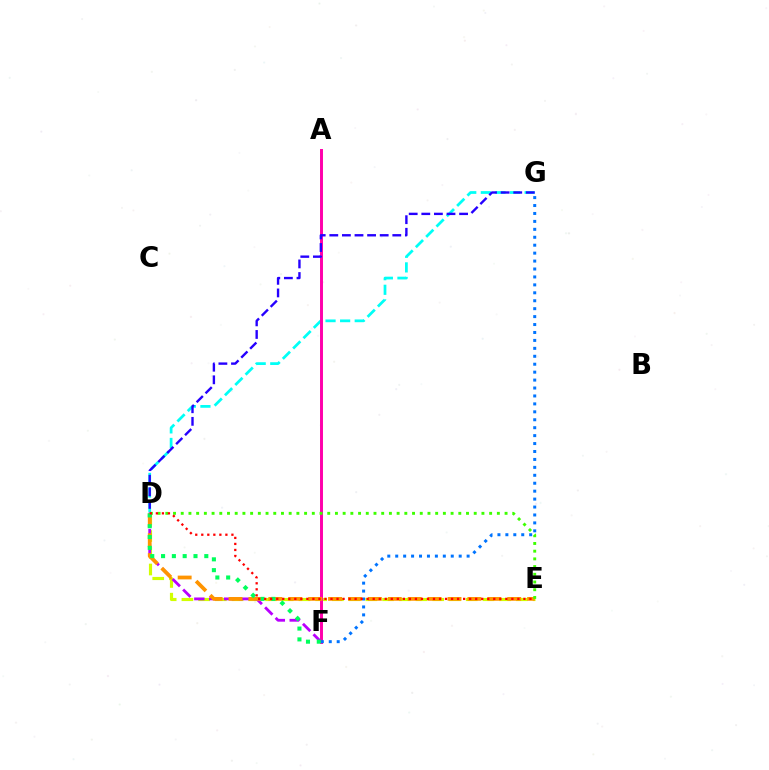{('D', 'E'): [{'color': '#d1ff00', 'line_style': 'dashed', 'thickness': 2.27}, {'color': '#ff9400', 'line_style': 'dashed', 'thickness': 2.7}, {'color': '#3dff00', 'line_style': 'dotted', 'thickness': 2.09}, {'color': '#ff0000', 'line_style': 'dotted', 'thickness': 1.64}], ('D', 'G'): [{'color': '#00fff6', 'line_style': 'dashed', 'thickness': 1.98}, {'color': '#2500ff', 'line_style': 'dashed', 'thickness': 1.71}], ('A', 'F'): [{'color': '#ff00ac', 'line_style': 'solid', 'thickness': 2.13}], ('D', 'F'): [{'color': '#b900ff', 'line_style': 'dashed', 'thickness': 2.02}, {'color': '#00ff5c', 'line_style': 'dotted', 'thickness': 2.94}], ('F', 'G'): [{'color': '#0074ff', 'line_style': 'dotted', 'thickness': 2.16}]}